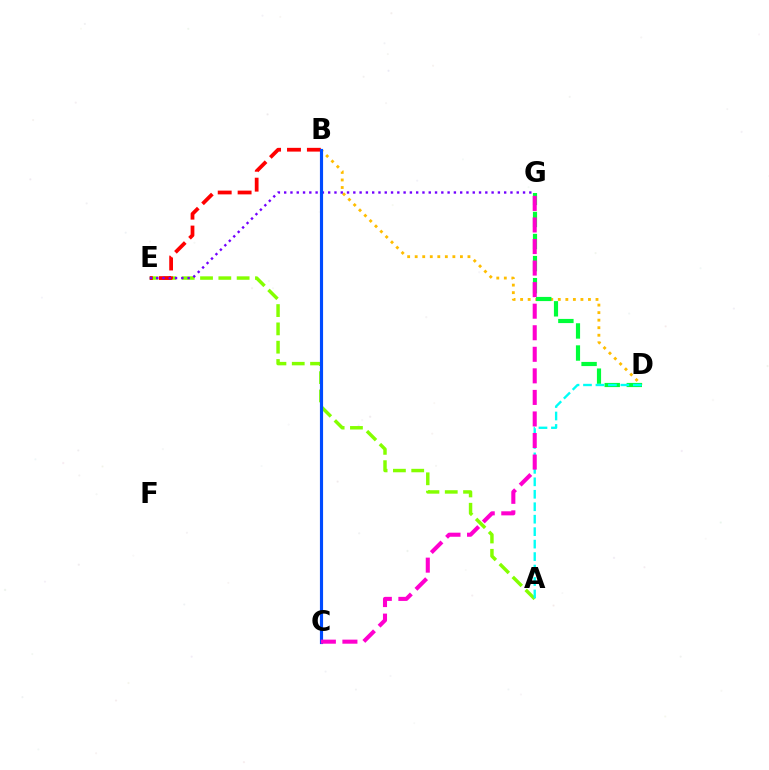{('B', 'D'): [{'color': '#ffbd00', 'line_style': 'dotted', 'thickness': 2.05}], ('A', 'E'): [{'color': '#84ff00', 'line_style': 'dashed', 'thickness': 2.49}], ('D', 'G'): [{'color': '#00ff39', 'line_style': 'dashed', 'thickness': 3.0}], ('A', 'D'): [{'color': '#00fff6', 'line_style': 'dashed', 'thickness': 1.69}], ('B', 'E'): [{'color': '#ff0000', 'line_style': 'dashed', 'thickness': 2.7}], ('E', 'G'): [{'color': '#7200ff', 'line_style': 'dotted', 'thickness': 1.71}], ('B', 'C'): [{'color': '#004bff', 'line_style': 'solid', 'thickness': 2.27}], ('C', 'G'): [{'color': '#ff00cf', 'line_style': 'dashed', 'thickness': 2.93}]}